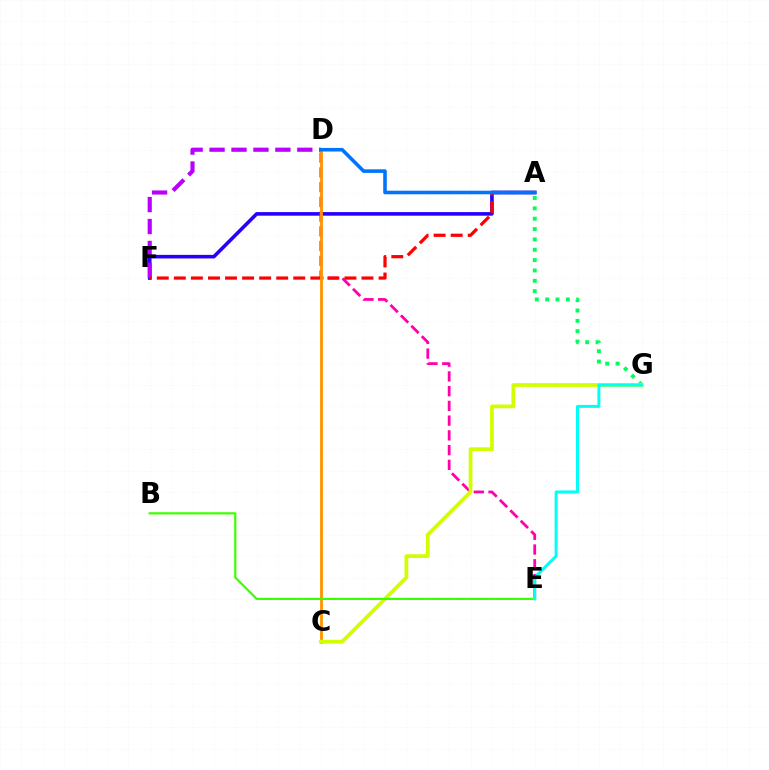{('A', 'F'): [{'color': '#2500ff', 'line_style': 'solid', 'thickness': 2.58}, {'color': '#ff0000', 'line_style': 'dashed', 'thickness': 2.32}], ('A', 'G'): [{'color': '#00ff5c', 'line_style': 'dotted', 'thickness': 2.81}], ('D', 'F'): [{'color': '#b900ff', 'line_style': 'dashed', 'thickness': 2.98}], ('D', 'E'): [{'color': '#ff00ac', 'line_style': 'dashed', 'thickness': 2.0}], ('C', 'D'): [{'color': '#ff9400', 'line_style': 'solid', 'thickness': 2.03}], ('C', 'G'): [{'color': '#d1ff00', 'line_style': 'solid', 'thickness': 2.71}], ('B', 'E'): [{'color': '#3dff00', 'line_style': 'solid', 'thickness': 1.58}], ('A', 'D'): [{'color': '#0074ff', 'line_style': 'solid', 'thickness': 2.58}], ('E', 'G'): [{'color': '#00fff6', 'line_style': 'solid', 'thickness': 2.16}]}